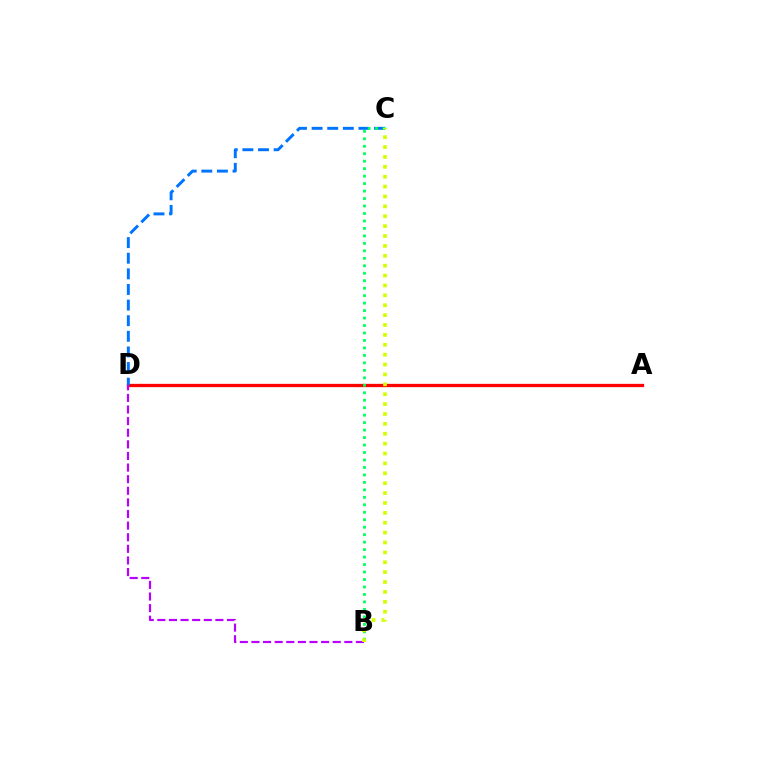{('A', 'D'): [{'color': '#ff0000', 'line_style': 'solid', 'thickness': 2.37}], ('C', 'D'): [{'color': '#0074ff', 'line_style': 'dashed', 'thickness': 2.12}], ('B', 'D'): [{'color': '#b900ff', 'line_style': 'dashed', 'thickness': 1.58}], ('B', 'C'): [{'color': '#00ff5c', 'line_style': 'dotted', 'thickness': 2.03}, {'color': '#d1ff00', 'line_style': 'dotted', 'thickness': 2.69}]}